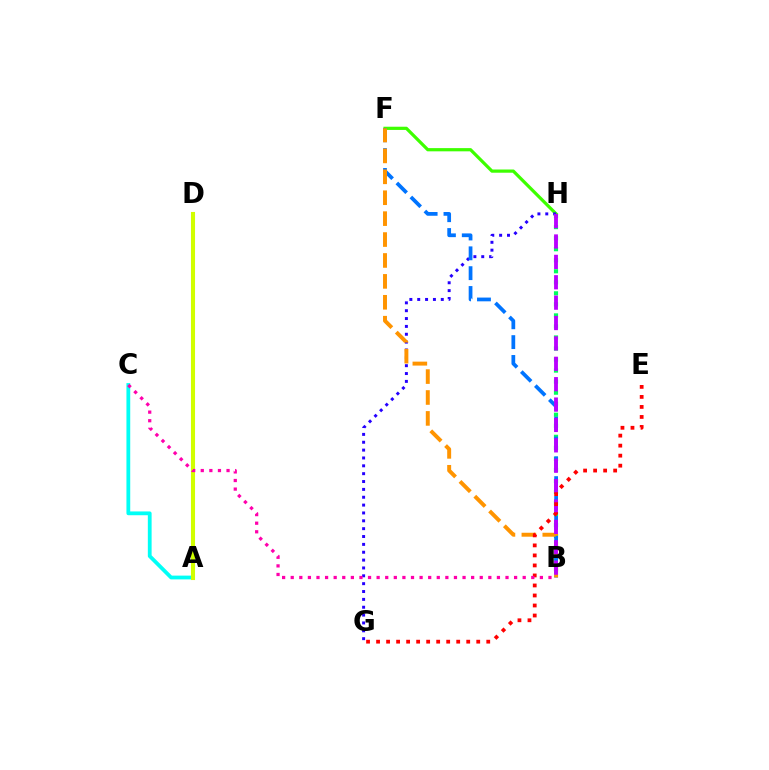{('F', 'H'): [{'color': '#3dff00', 'line_style': 'solid', 'thickness': 2.31}], ('A', 'C'): [{'color': '#00fff6', 'line_style': 'solid', 'thickness': 2.72}], ('G', 'H'): [{'color': '#2500ff', 'line_style': 'dotted', 'thickness': 2.13}], ('B', 'H'): [{'color': '#00ff5c', 'line_style': 'dotted', 'thickness': 3.0}, {'color': '#b900ff', 'line_style': 'dashed', 'thickness': 2.77}], ('B', 'F'): [{'color': '#0074ff', 'line_style': 'dashed', 'thickness': 2.7}, {'color': '#ff9400', 'line_style': 'dashed', 'thickness': 2.84}], ('E', 'G'): [{'color': '#ff0000', 'line_style': 'dotted', 'thickness': 2.72}], ('A', 'D'): [{'color': '#d1ff00', 'line_style': 'solid', 'thickness': 2.94}], ('B', 'C'): [{'color': '#ff00ac', 'line_style': 'dotted', 'thickness': 2.33}]}